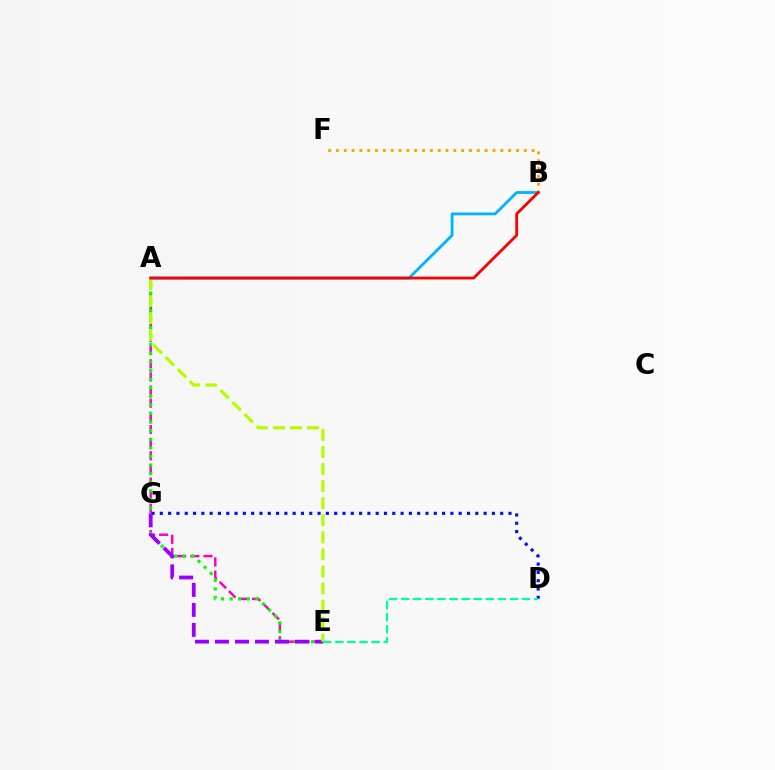{('A', 'E'): [{'color': '#ff00bd', 'line_style': 'dashed', 'thickness': 1.78}, {'color': '#08ff00', 'line_style': 'dotted', 'thickness': 2.34}, {'color': '#b3ff00', 'line_style': 'dashed', 'thickness': 2.32}], ('D', 'G'): [{'color': '#0010ff', 'line_style': 'dotted', 'thickness': 2.26}], ('E', 'G'): [{'color': '#9b00ff', 'line_style': 'dashed', 'thickness': 2.72}], ('A', 'B'): [{'color': '#00b5ff', 'line_style': 'solid', 'thickness': 2.03}, {'color': '#ff0000', 'line_style': 'solid', 'thickness': 2.02}], ('B', 'F'): [{'color': '#ffa500', 'line_style': 'dotted', 'thickness': 2.13}], ('D', 'E'): [{'color': '#00ff9d', 'line_style': 'dashed', 'thickness': 1.64}]}